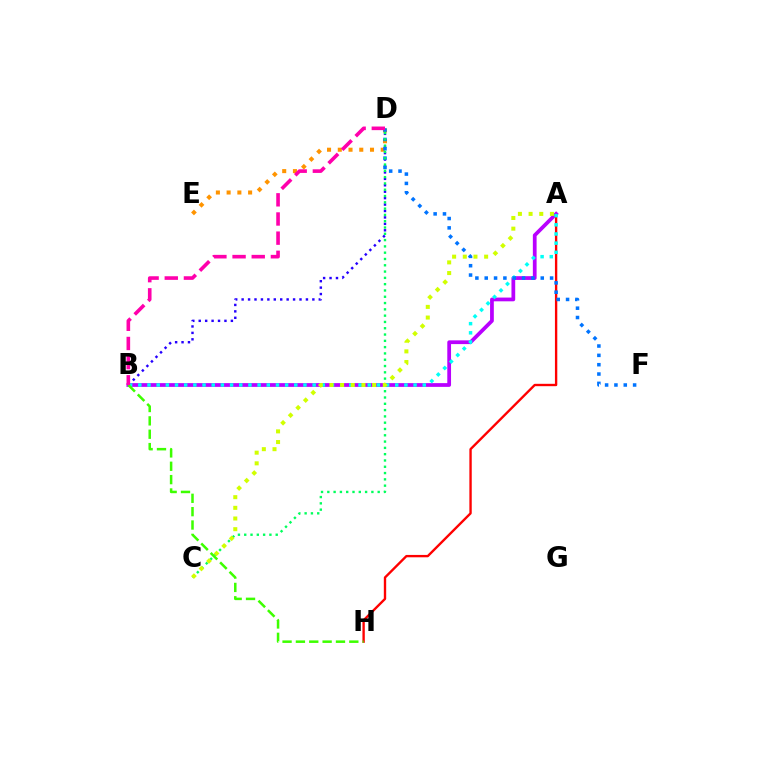{('A', 'H'): [{'color': '#ff0000', 'line_style': 'solid', 'thickness': 1.7}], ('B', 'D'): [{'color': '#2500ff', 'line_style': 'dotted', 'thickness': 1.75}, {'color': '#ff00ac', 'line_style': 'dashed', 'thickness': 2.6}], ('A', 'B'): [{'color': '#b900ff', 'line_style': 'solid', 'thickness': 2.7}, {'color': '#00fff6', 'line_style': 'dotted', 'thickness': 2.49}], ('D', 'E'): [{'color': '#ff9400', 'line_style': 'dotted', 'thickness': 2.92}], ('D', 'F'): [{'color': '#0074ff', 'line_style': 'dotted', 'thickness': 2.54}], ('C', 'D'): [{'color': '#00ff5c', 'line_style': 'dotted', 'thickness': 1.71}], ('B', 'H'): [{'color': '#3dff00', 'line_style': 'dashed', 'thickness': 1.81}], ('A', 'C'): [{'color': '#d1ff00', 'line_style': 'dotted', 'thickness': 2.9}]}